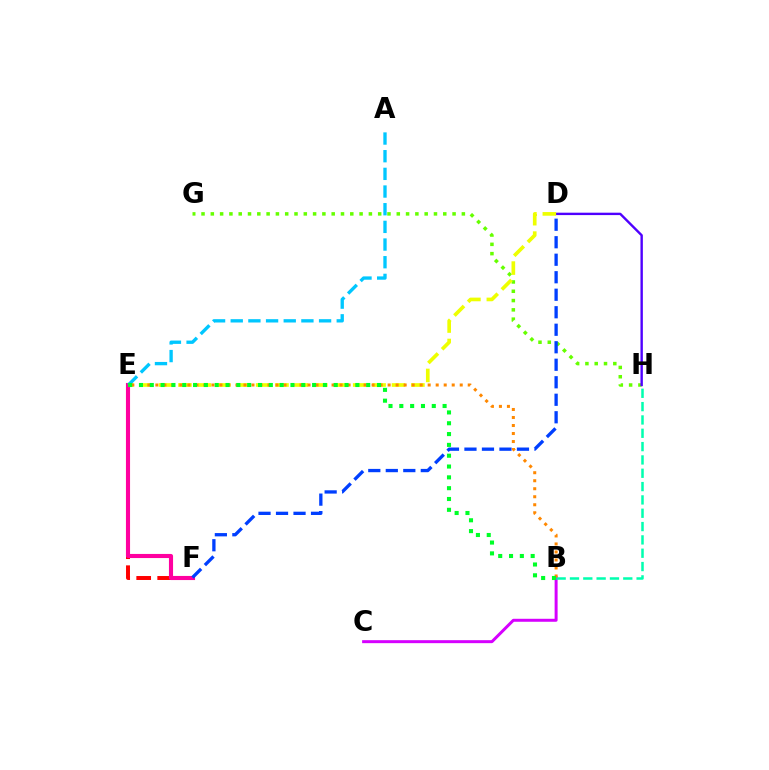{('G', 'H'): [{'color': '#66ff00', 'line_style': 'dotted', 'thickness': 2.53}], ('D', 'H'): [{'color': '#4f00ff', 'line_style': 'solid', 'thickness': 1.72}], ('E', 'F'): [{'color': '#ff0000', 'line_style': 'dashed', 'thickness': 2.85}, {'color': '#ff00a0', 'line_style': 'solid', 'thickness': 2.96}], ('D', 'E'): [{'color': '#eeff00', 'line_style': 'dashed', 'thickness': 2.64}], ('B', 'C'): [{'color': '#d600ff', 'line_style': 'solid', 'thickness': 2.15}], ('A', 'E'): [{'color': '#00c7ff', 'line_style': 'dashed', 'thickness': 2.4}], ('B', 'H'): [{'color': '#00ffaf', 'line_style': 'dashed', 'thickness': 1.81}], ('B', 'E'): [{'color': '#ff8800', 'line_style': 'dotted', 'thickness': 2.18}, {'color': '#00ff27', 'line_style': 'dotted', 'thickness': 2.94}], ('D', 'F'): [{'color': '#003fff', 'line_style': 'dashed', 'thickness': 2.38}]}